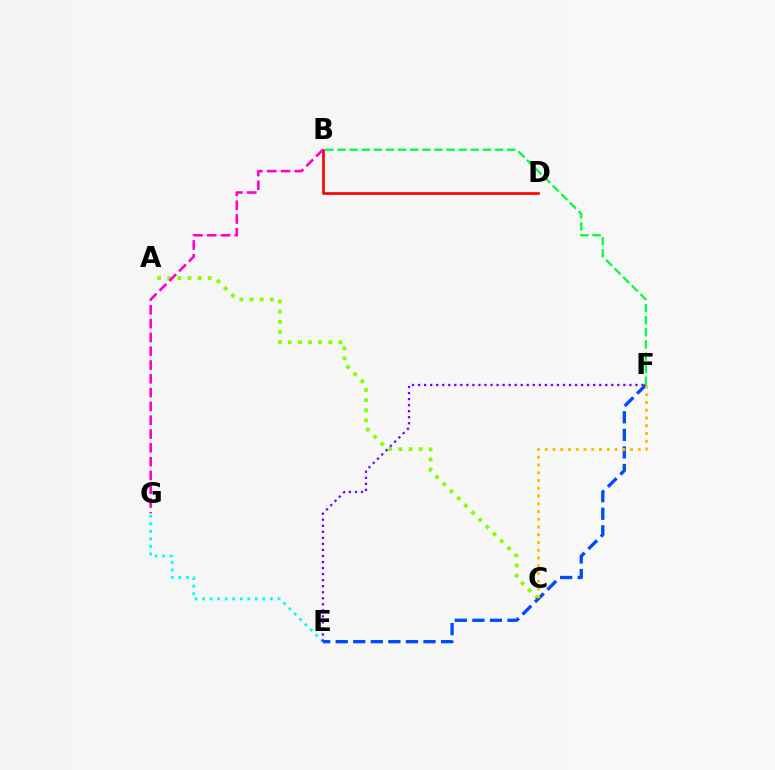{('B', 'D'): [{'color': '#ff0000', 'line_style': 'solid', 'thickness': 1.93}], ('A', 'C'): [{'color': '#84ff00', 'line_style': 'dotted', 'thickness': 2.75}], ('B', 'G'): [{'color': '#ff00cf', 'line_style': 'dashed', 'thickness': 1.87}], ('E', 'F'): [{'color': '#004bff', 'line_style': 'dashed', 'thickness': 2.39}, {'color': '#7200ff', 'line_style': 'dotted', 'thickness': 1.64}], ('E', 'G'): [{'color': '#00fff6', 'line_style': 'dotted', 'thickness': 2.05}], ('C', 'F'): [{'color': '#ffbd00', 'line_style': 'dotted', 'thickness': 2.11}], ('B', 'F'): [{'color': '#00ff39', 'line_style': 'dashed', 'thickness': 1.65}]}